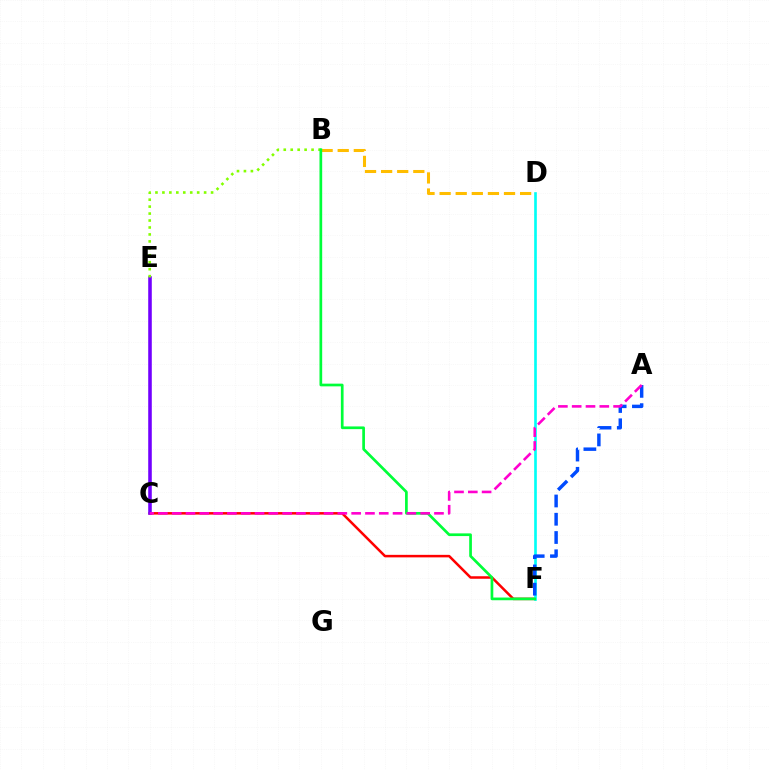{('C', 'F'): [{'color': '#ff0000', 'line_style': 'solid', 'thickness': 1.81}], ('D', 'F'): [{'color': '#00fff6', 'line_style': 'solid', 'thickness': 1.91}], ('C', 'E'): [{'color': '#7200ff', 'line_style': 'solid', 'thickness': 2.57}], ('B', 'E'): [{'color': '#84ff00', 'line_style': 'dotted', 'thickness': 1.89}], ('B', 'D'): [{'color': '#ffbd00', 'line_style': 'dashed', 'thickness': 2.19}], ('B', 'F'): [{'color': '#00ff39', 'line_style': 'solid', 'thickness': 1.95}], ('A', 'F'): [{'color': '#004bff', 'line_style': 'dashed', 'thickness': 2.48}], ('A', 'C'): [{'color': '#ff00cf', 'line_style': 'dashed', 'thickness': 1.88}]}